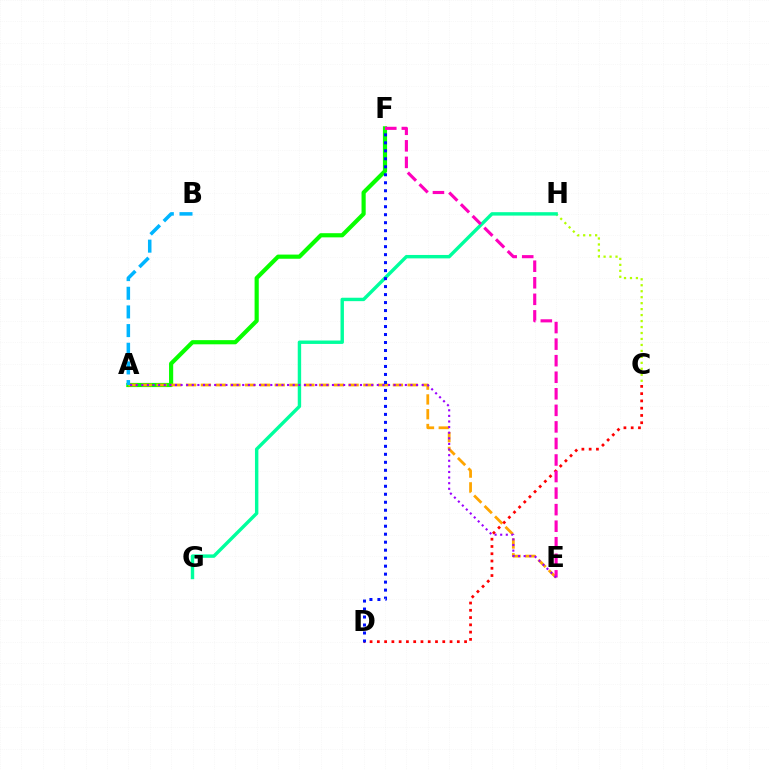{('A', 'F'): [{'color': '#08ff00', 'line_style': 'solid', 'thickness': 3.0}], ('A', 'E'): [{'color': '#ffa500', 'line_style': 'dashed', 'thickness': 2.01}, {'color': '#9b00ff', 'line_style': 'dotted', 'thickness': 1.52}], ('C', 'H'): [{'color': '#b3ff00', 'line_style': 'dotted', 'thickness': 1.62}], ('G', 'H'): [{'color': '#00ff9d', 'line_style': 'solid', 'thickness': 2.46}], ('C', 'D'): [{'color': '#ff0000', 'line_style': 'dotted', 'thickness': 1.98}], ('E', 'F'): [{'color': '#ff00bd', 'line_style': 'dashed', 'thickness': 2.25}], ('D', 'F'): [{'color': '#0010ff', 'line_style': 'dotted', 'thickness': 2.17}], ('A', 'B'): [{'color': '#00b5ff', 'line_style': 'dashed', 'thickness': 2.54}]}